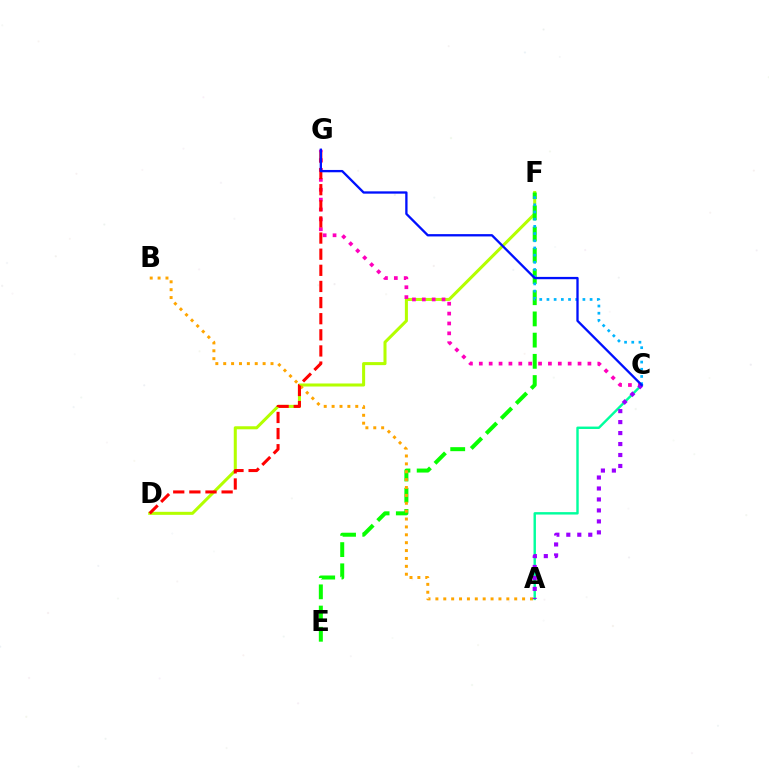{('D', 'F'): [{'color': '#b3ff00', 'line_style': 'solid', 'thickness': 2.19}], ('E', 'F'): [{'color': '#08ff00', 'line_style': 'dashed', 'thickness': 2.88}], ('C', 'G'): [{'color': '#ff00bd', 'line_style': 'dotted', 'thickness': 2.68}, {'color': '#0010ff', 'line_style': 'solid', 'thickness': 1.67}], ('A', 'B'): [{'color': '#ffa500', 'line_style': 'dotted', 'thickness': 2.14}], ('D', 'G'): [{'color': '#ff0000', 'line_style': 'dashed', 'thickness': 2.19}], ('A', 'C'): [{'color': '#00ff9d', 'line_style': 'solid', 'thickness': 1.74}, {'color': '#9b00ff', 'line_style': 'dotted', 'thickness': 2.98}], ('C', 'F'): [{'color': '#00b5ff', 'line_style': 'dotted', 'thickness': 1.95}]}